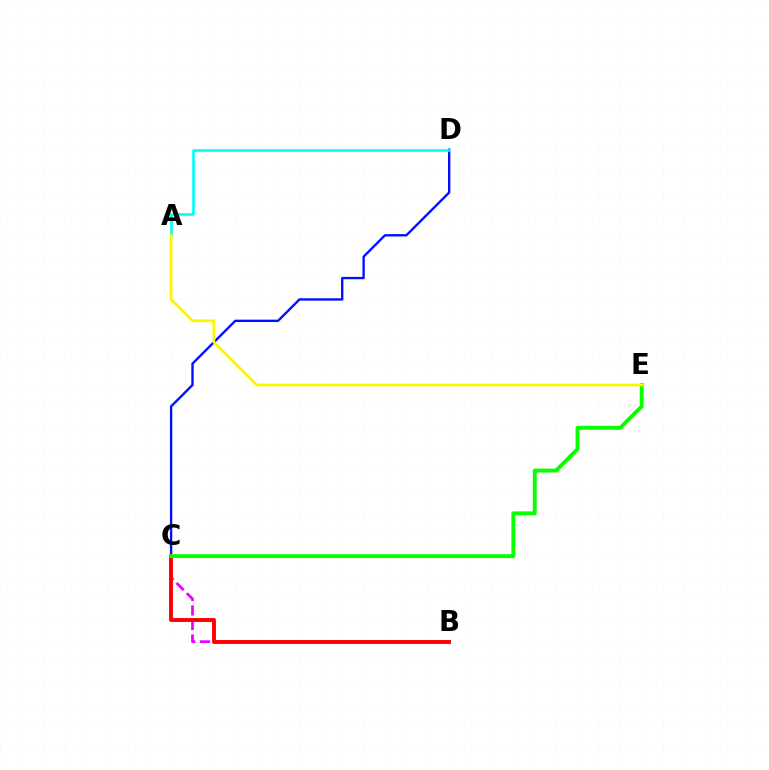{('B', 'C'): [{'color': '#ee00ff', 'line_style': 'dashed', 'thickness': 1.97}, {'color': '#ff0000', 'line_style': 'solid', 'thickness': 2.81}], ('C', 'D'): [{'color': '#0010ff', 'line_style': 'solid', 'thickness': 1.7}], ('A', 'D'): [{'color': '#00fff6', 'line_style': 'solid', 'thickness': 1.88}], ('C', 'E'): [{'color': '#08ff00', 'line_style': 'solid', 'thickness': 2.8}], ('A', 'E'): [{'color': '#fcf500', 'line_style': 'solid', 'thickness': 1.98}]}